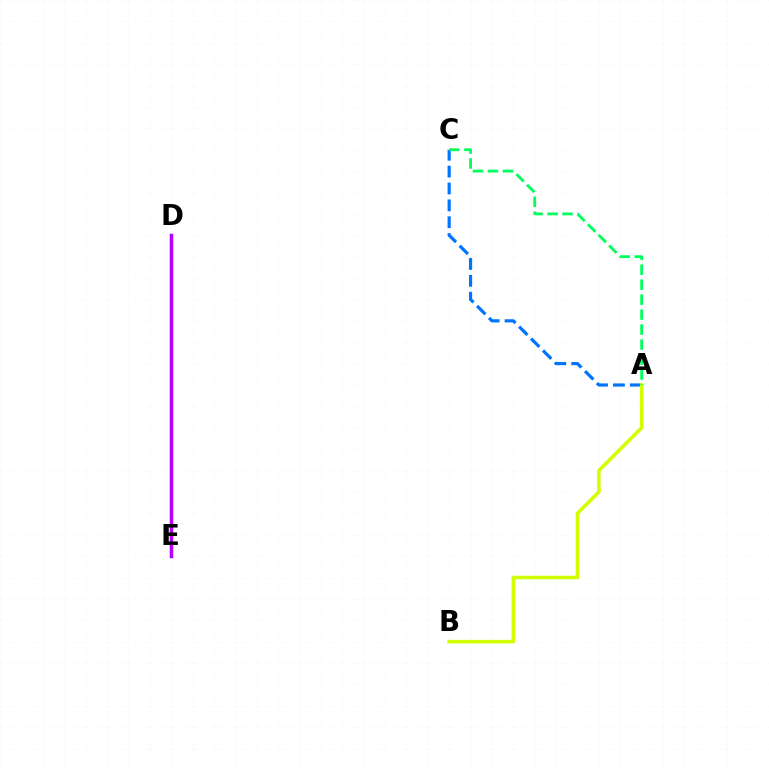{('D', 'E'): [{'color': '#ff0000', 'line_style': 'solid', 'thickness': 1.53}, {'color': '#b900ff', 'line_style': 'solid', 'thickness': 2.48}], ('A', 'C'): [{'color': '#0074ff', 'line_style': 'dashed', 'thickness': 2.29}, {'color': '#00ff5c', 'line_style': 'dashed', 'thickness': 2.04}], ('A', 'B'): [{'color': '#d1ff00', 'line_style': 'solid', 'thickness': 2.56}]}